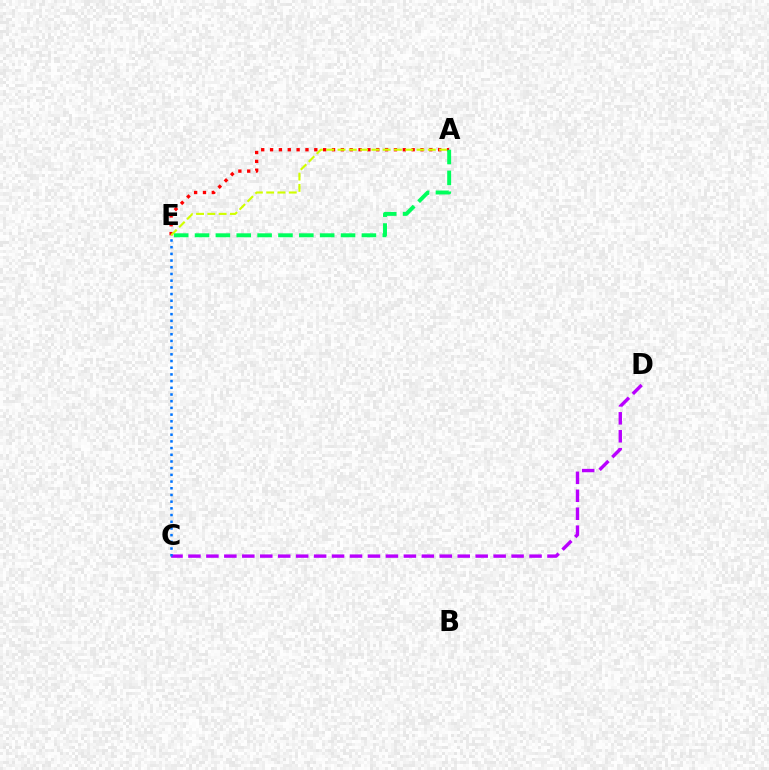{('A', 'E'): [{'color': '#ff0000', 'line_style': 'dotted', 'thickness': 2.4}, {'color': '#d1ff00', 'line_style': 'dashed', 'thickness': 1.53}, {'color': '#00ff5c', 'line_style': 'dashed', 'thickness': 2.83}], ('C', 'D'): [{'color': '#b900ff', 'line_style': 'dashed', 'thickness': 2.44}], ('C', 'E'): [{'color': '#0074ff', 'line_style': 'dotted', 'thickness': 1.82}]}